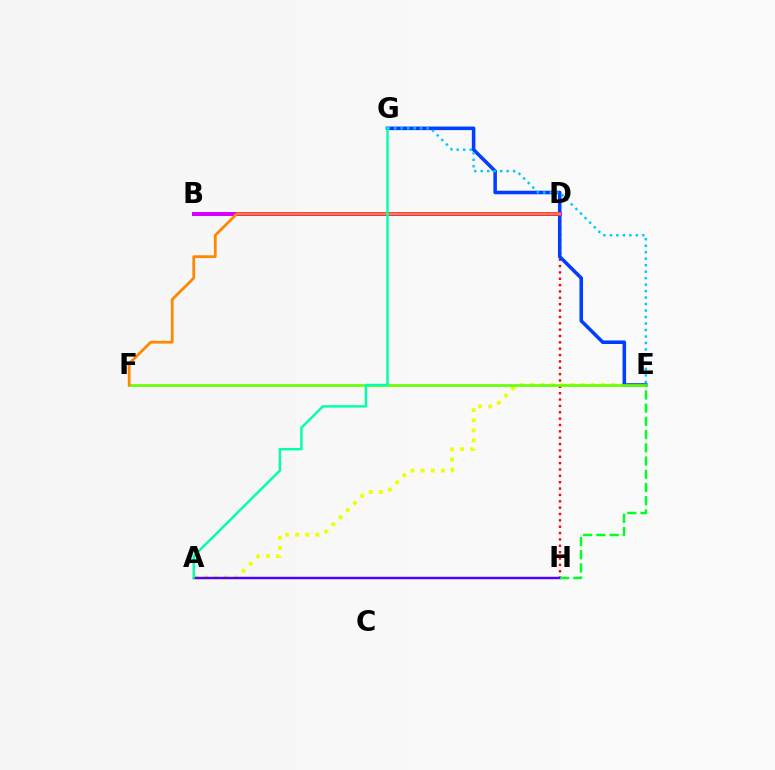{('A', 'E'): [{'color': '#eeff00', 'line_style': 'dotted', 'thickness': 2.75}], ('D', 'H'): [{'color': '#ff0000', 'line_style': 'dotted', 'thickness': 1.73}], ('E', 'G'): [{'color': '#003fff', 'line_style': 'solid', 'thickness': 2.56}, {'color': '#00c7ff', 'line_style': 'dotted', 'thickness': 1.76}], ('B', 'D'): [{'color': '#ff00a0', 'line_style': 'dashed', 'thickness': 1.58}, {'color': '#d600ff', 'line_style': 'solid', 'thickness': 2.87}], ('A', 'H'): [{'color': '#4f00ff', 'line_style': 'solid', 'thickness': 1.76}], ('E', 'F'): [{'color': '#66ff00', 'line_style': 'solid', 'thickness': 1.92}], ('D', 'F'): [{'color': '#ff8800', 'line_style': 'solid', 'thickness': 2.0}], ('E', 'H'): [{'color': '#00ff27', 'line_style': 'dashed', 'thickness': 1.8}], ('A', 'G'): [{'color': '#00ffaf', 'line_style': 'solid', 'thickness': 1.75}]}